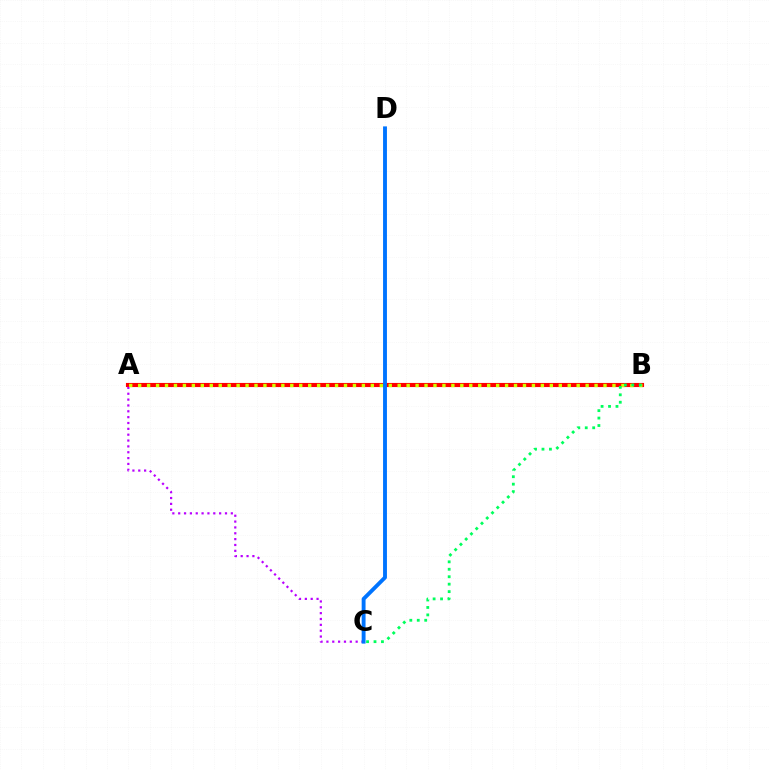{('A', 'B'): [{'color': '#ff0000', 'line_style': 'solid', 'thickness': 2.97}, {'color': '#d1ff00', 'line_style': 'dotted', 'thickness': 2.43}], ('A', 'C'): [{'color': '#b900ff', 'line_style': 'dotted', 'thickness': 1.59}], ('B', 'C'): [{'color': '#00ff5c', 'line_style': 'dotted', 'thickness': 2.02}], ('C', 'D'): [{'color': '#0074ff', 'line_style': 'solid', 'thickness': 2.79}]}